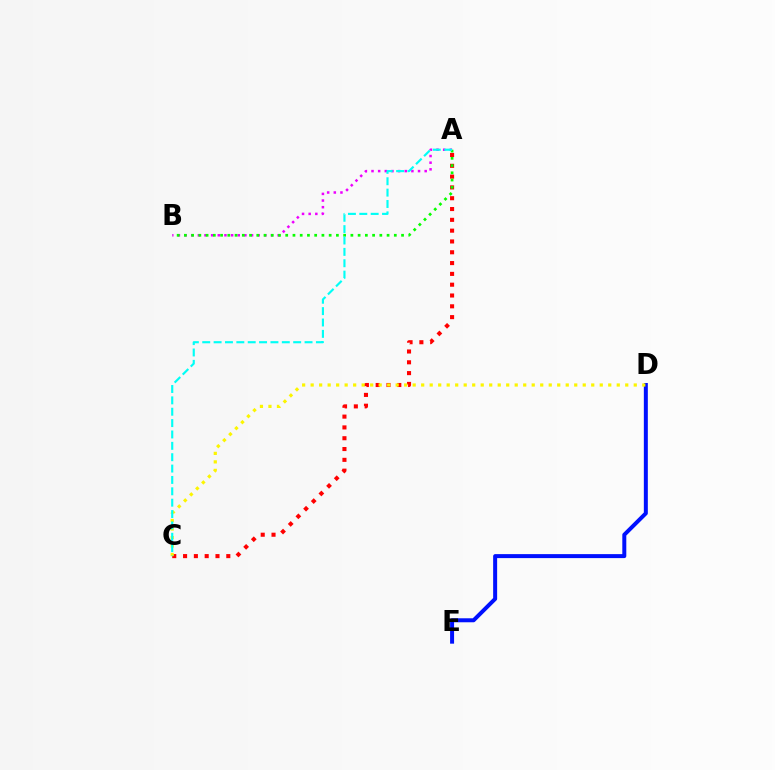{('D', 'E'): [{'color': '#0010ff', 'line_style': 'solid', 'thickness': 2.87}], ('A', 'B'): [{'color': '#ee00ff', 'line_style': 'dotted', 'thickness': 1.81}, {'color': '#08ff00', 'line_style': 'dotted', 'thickness': 1.97}], ('A', 'C'): [{'color': '#ff0000', 'line_style': 'dotted', 'thickness': 2.94}, {'color': '#00fff6', 'line_style': 'dashed', 'thickness': 1.54}], ('C', 'D'): [{'color': '#fcf500', 'line_style': 'dotted', 'thickness': 2.31}]}